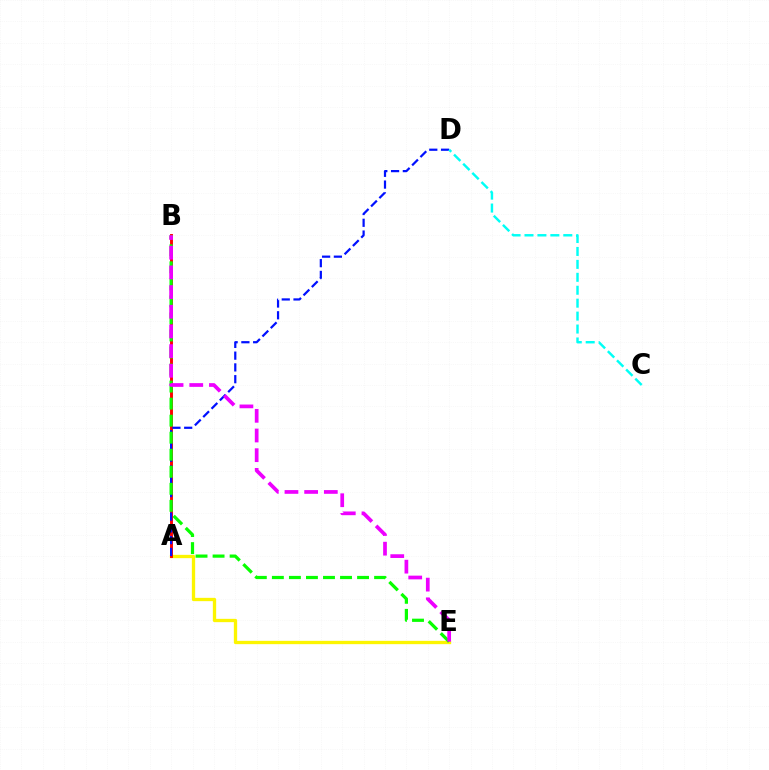{('A', 'E'): [{'color': '#fcf500', 'line_style': 'solid', 'thickness': 2.38}], ('A', 'B'): [{'color': '#ff0000', 'line_style': 'solid', 'thickness': 2.1}], ('A', 'D'): [{'color': '#0010ff', 'line_style': 'dashed', 'thickness': 1.6}], ('C', 'D'): [{'color': '#00fff6', 'line_style': 'dashed', 'thickness': 1.76}], ('B', 'E'): [{'color': '#08ff00', 'line_style': 'dashed', 'thickness': 2.31}, {'color': '#ee00ff', 'line_style': 'dashed', 'thickness': 2.67}]}